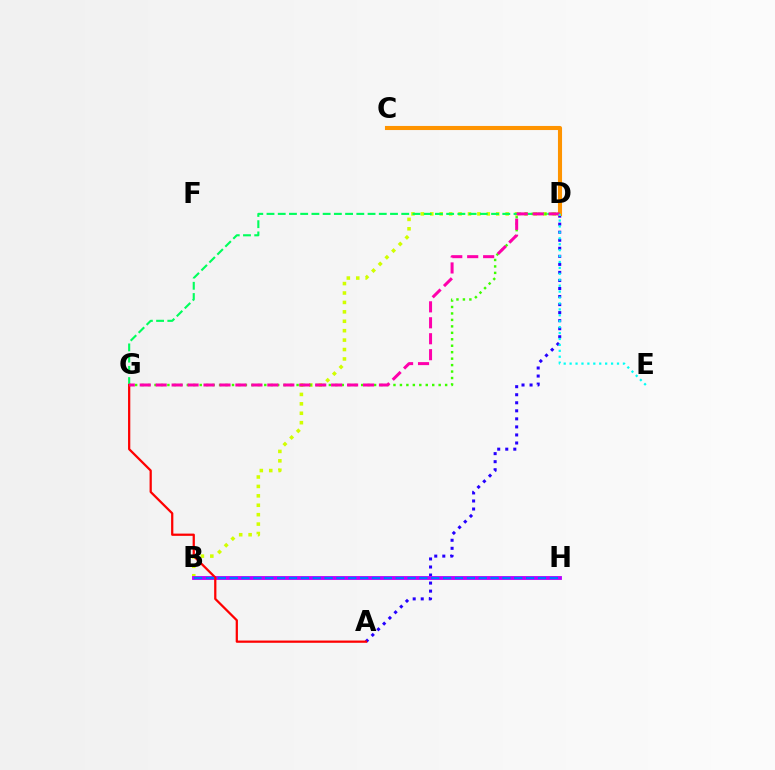{('A', 'D'): [{'color': '#2500ff', 'line_style': 'dotted', 'thickness': 2.19}], ('B', 'D'): [{'color': '#d1ff00', 'line_style': 'dotted', 'thickness': 2.56}], ('D', 'G'): [{'color': '#00ff5c', 'line_style': 'dashed', 'thickness': 1.53}, {'color': '#3dff00', 'line_style': 'dotted', 'thickness': 1.75}, {'color': '#ff00ac', 'line_style': 'dashed', 'thickness': 2.17}], ('C', 'D'): [{'color': '#ff9400', 'line_style': 'solid', 'thickness': 2.94}], ('B', 'H'): [{'color': '#b900ff', 'line_style': 'solid', 'thickness': 2.77}, {'color': '#0074ff', 'line_style': 'dashed', 'thickness': 1.61}], ('A', 'G'): [{'color': '#ff0000', 'line_style': 'solid', 'thickness': 1.62}], ('D', 'E'): [{'color': '#00fff6', 'line_style': 'dotted', 'thickness': 1.61}]}